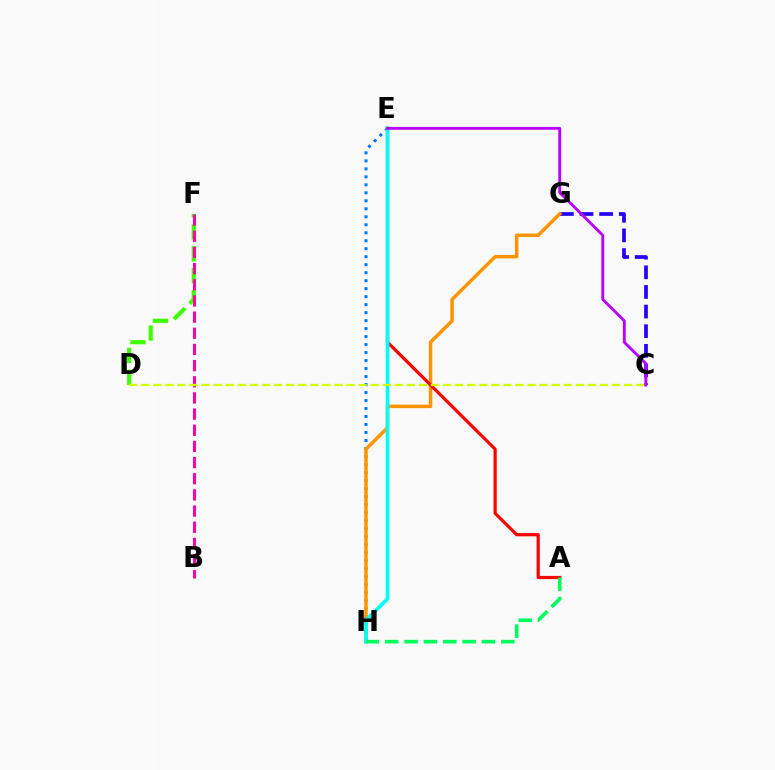{('D', 'F'): [{'color': '#3dff00', 'line_style': 'dashed', 'thickness': 2.98}], ('C', 'G'): [{'color': '#2500ff', 'line_style': 'dashed', 'thickness': 2.67}], ('E', 'H'): [{'color': '#0074ff', 'line_style': 'dotted', 'thickness': 2.17}, {'color': '#00fff6', 'line_style': 'solid', 'thickness': 2.65}], ('B', 'F'): [{'color': '#ff00ac', 'line_style': 'dashed', 'thickness': 2.2}], ('G', 'H'): [{'color': '#ff9400', 'line_style': 'solid', 'thickness': 2.5}], ('A', 'E'): [{'color': '#ff0000', 'line_style': 'solid', 'thickness': 2.3}], ('A', 'H'): [{'color': '#00ff5c', 'line_style': 'dashed', 'thickness': 2.63}], ('C', 'D'): [{'color': '#d1ff00', 'line_style': 'dashed', 'thickness': 1.64}], ('C', 'E'): [{'color': '#b900ff', 'line_style': 'solid', 'thickness': 2.07}]}